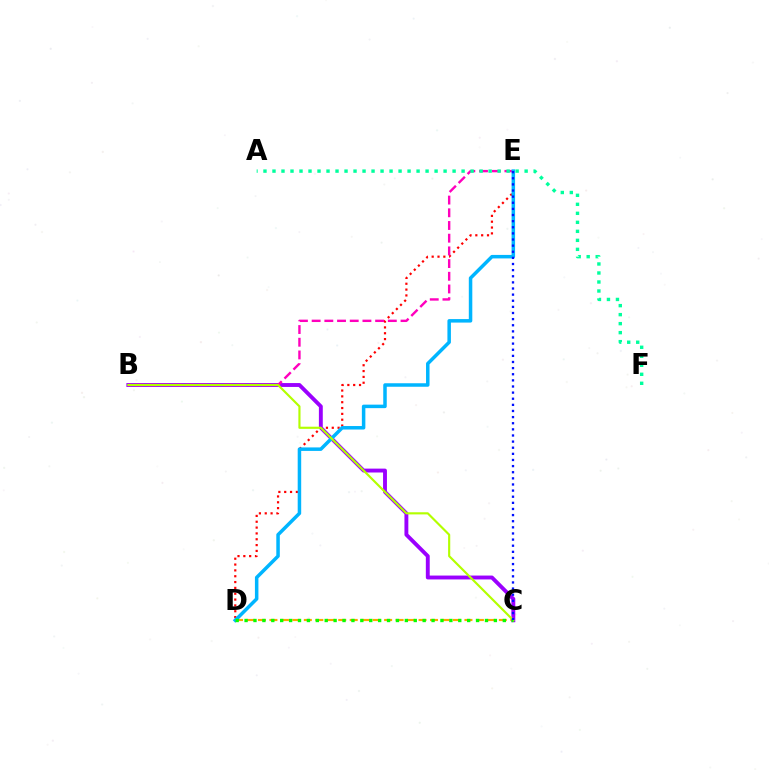{('C', 'D'): [{'color': '#ffa500', 'line_style': 'dashed', 'thickness': 1.56}, {'color': '#08ff00', 'line_style': 'dotted', 'thickness': 2.42}], ('D', 'E'): [{'color': '#ff0000', 'line_style': 'dotted', 'thickness': 1.59}, {'color': '#00b5ff', 'line_style': 'solid', 'thickness': 2.52}], ('B', 'C'): [{'color': '#9b00ff', 'line_style': 'solid', 'thickness': 2.8}, {'color': '#b3ff00', 'line_style': 'solid', 'thickness': 1.55}], ('B', 'E'): [{'color': '#ff00bd', 'line_style': 'dashed', 'thickness': 1.72}], ('A', 'F'): [{'color': '#00ff9d', 'line_style': 'dotted', 'thickness': 2.45}], ('C', 'E'): [{'color': '#0010ff', 'line_style': 'dotted', 'thickness': 1.66}]}